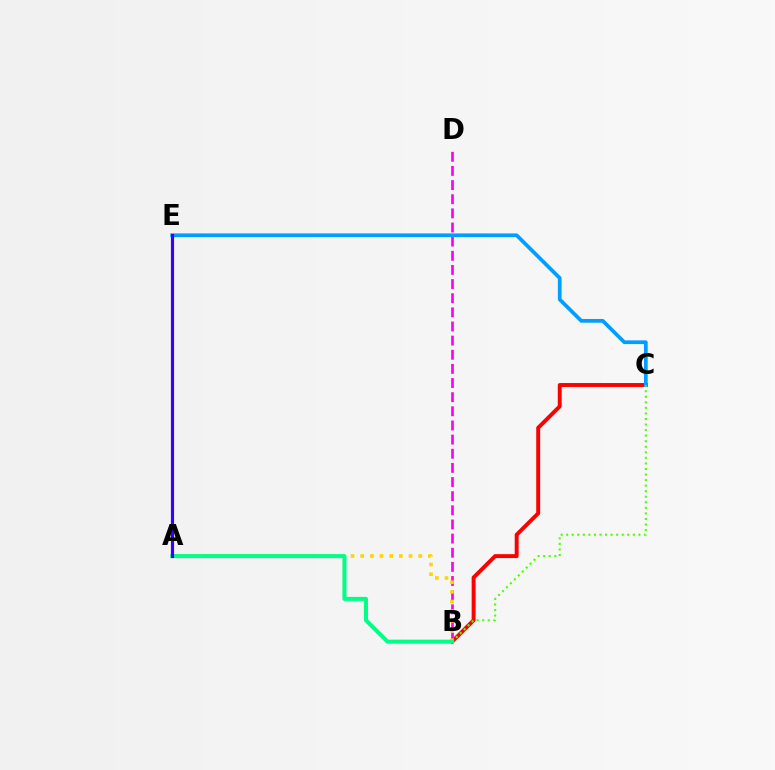{('B', 'C'): [{'color': '#ff0000', 'line_style': 'solid', 'thickness': 2.83}, {'color': '#4fff00', 'line_style': 'dotted', 'thickness': 1.51}], ('B', 'D'): [{'color': '#ff00ed', 'line_style': 'dashed', 'thickness': 1.92}], ('C', 'E'): [{'color': '#009eff', 'line_style': 'solid', 'thickness': 2.68}], ('A', 'B'): [{'color': '#ffd500', 'line_style': 'dotted', 'thickness': 2.63}, {'color': '#00ff86', 'line_style': 'solid', 'thickness': 2.89}], ('A', 'E'): [{'color': '#3700ff', 'line_style': 'solid', 'thickness': 2.28}]}